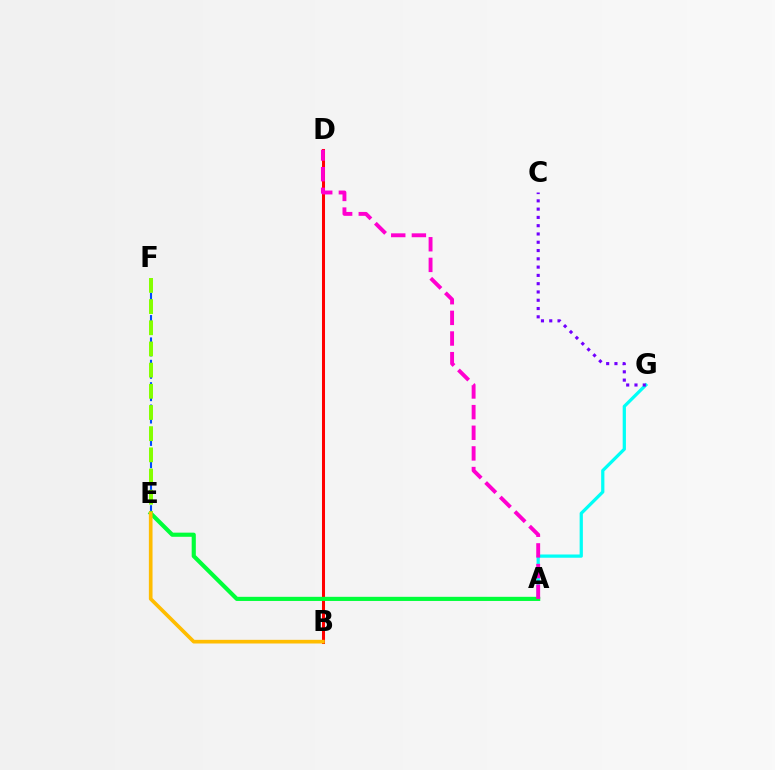{('E', 'F'): [{'color': '#004bff', 'line_style': 'dashed', 'thickness': 1.52}, {'color': '#84ff00', 'line_style': 'dashed', 'thickness': 2.88}], ('B', 'D'): [{'color': '#ff0000', 'line_style': 'solid', 'thickness': 2.18}], ('A', 'G'): [{'color': '#00fff6', 'line_style': 'solid', 'thickness': 2.34}], ('A', 'E'): [{'color': '#00ff39', 'line_style': 'solid', 'thickness': 2.98}], ('B', 'E'): [{'color': '#ffbd00', 'line_style': 'solid', 'thickness': 2.64}], ('A', 'D'): [{'color': '#ff00cf', 'line_style': 'dashed', 'thickness': 2.8}], ('C', 'G'): [{'color': '#7200ff', 'line_style': 'dotted', 'thickness': 2.25}]}